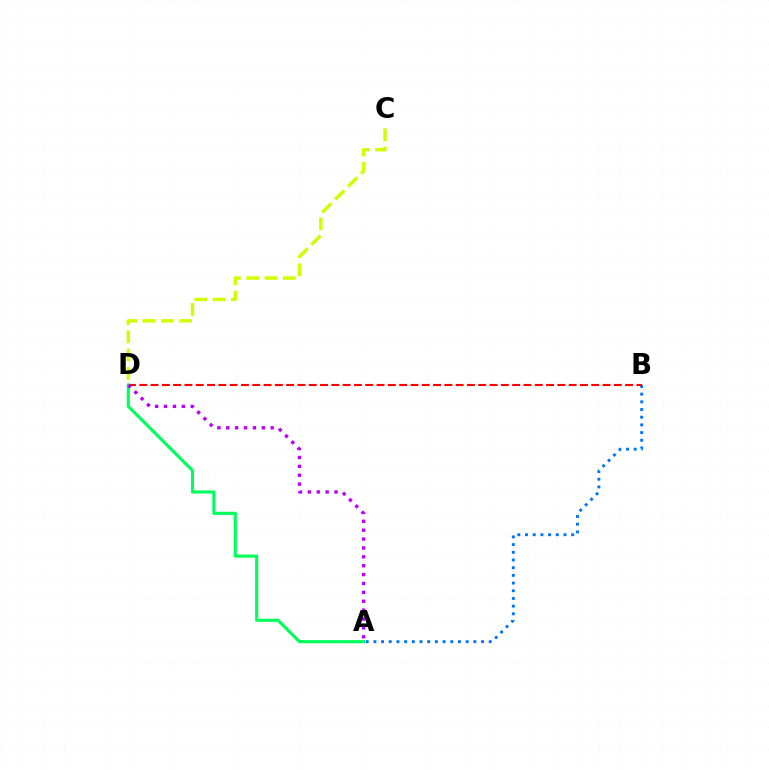{('A', 'B'): [{'color': '#0074ff', 'line_style': 'dotted', 'thickness': 2.09}], ('C', 'D'): [{'color': '#d1ff00', 'line_style': 'dashed', 'thickness': 2.49}], ('B', 'D'): [{'color': '#ff0000', 'line_style': 'dashed', 'thickness': 1.54}], ('A', 'D'): [{'color': '#00ff5c', 'line_style': 'solid', 'thickness': 2.25}, {'color': '#b900ff', 'line_style': 'dotted', 'thickness': 2.41}]}